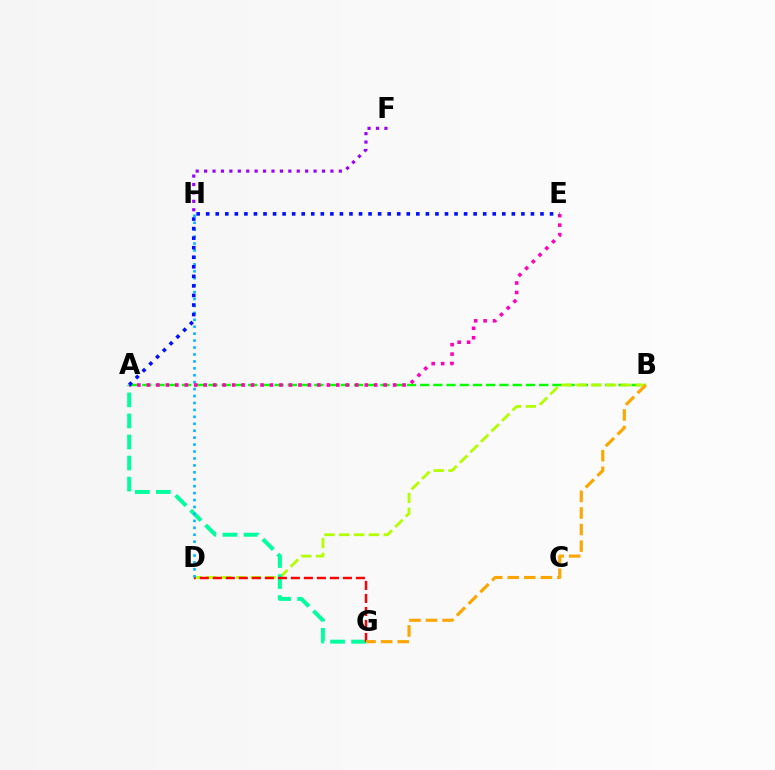{('A', 'B'): [{'color': '#08ff00', 'line_style': 'dashed', 'thickness': 1.8}], ('B', 'D'): [{'color': '#b3ff00', 'line_style': 'dashed', 'thickness': 2.01}], ('A', 'G'): [{'color': '#00ff9d', 'line_style': 'dashed', 'thickness': 2.86}], ('D', 'G'): [{'color': '#ff0000', 'line_style': 'dashed', 'thickness': 1.77}], ('D', 'H'): [{'color': '#00b5ff', 'line_style': 'dotted', 'thickness': 1.88}], ('F', 'H'): [{'color': '#9b00ff', 'line_style': 'dotted', 'thickness': 2.29}], ('A', 'E'): [{'color': '#ff00bd', 'line_style': 'dotted', 'thickness': 2.57}, {'color': '#0010ff', 'line_style': 'dotted', 'thickness': 2.6}], ('B', 'G'): [{'color': '#ffa500', 'line_style': 'dashed', 'thickness': 2.25}]}